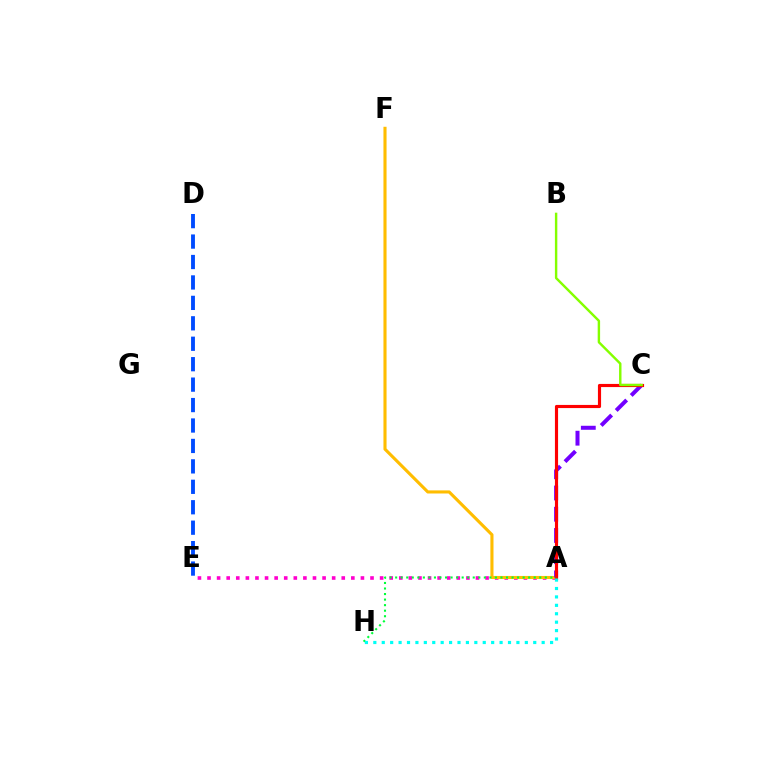{('A', 'E'): [{'color': '#ff00cf', 'line_style': 'dotted', 'thickness': 2.61}], ('A', 'F'): [{'color': '#ffbd00', 'line_style': 'solid', 'thickness': 2.23}], ('A', 'C'): [{'color': '#7200ff', 'line_style': 'dashed', 'thickness': 2.88}, {'color': '#ff0000', 'line_style': 'solid', 'thickness': 2.27}], ('B', 'C'): [{'color': '#84ff00', 'line_style': 'solid', 'thickness': 1.74}], ('A', 'H'): [{'color': '#00ff39', 'line_style': 'dotted', 'thickness': 1.51}, {'color': '#00fff6', 'line_style': 'dotted', 'thickness': 2.29}], ('D', 'E'): [{'color': '#004bff', 'line_style': 'dashed', 'thickness': 2.78}]}